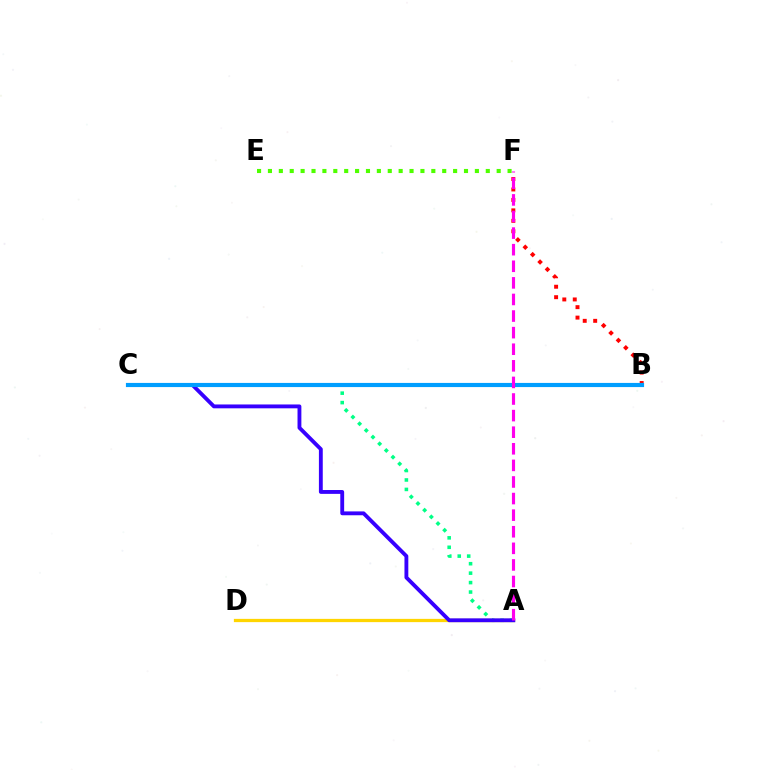{('A', 'C'): [{'color': '#00ff86', 'line_style': 'dotted', 'thickness': 2.57}, {'color': '#3700ff', 'line_style': 'solid', 'thickness': 2.77}], ('A', 'D'): [{'color': '#ffd500', 'line_style': 'solid', 'thickness': 2.34}], ('B', 'F'): [{'color': '#ff0000', 'line_style': 'dotted', 'thickness': 2.84}], ('E', 'F'): [{'color': '#4fff00', 'line_style': 'dotted', 'thickness': 2.96}], ('B', 'C'): [{'color': '#009eff', 'line_style': 'solid', 'thickness': 2.99}], ('A', 'F'): [{'color': '#ff00ed', 'line_style': 'dashed', 'thickness': 2.25}]}